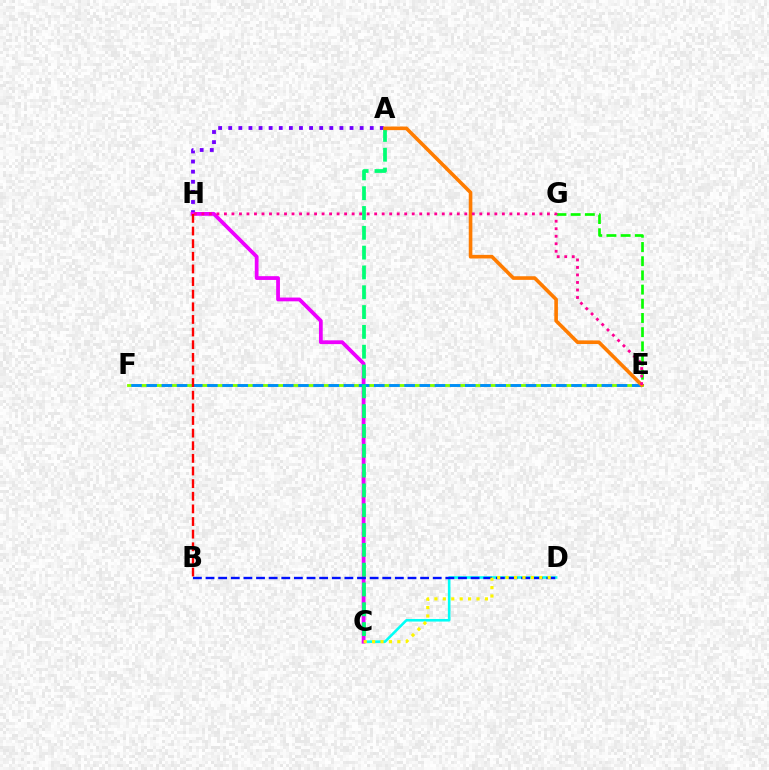{('C', 'D'): [{'color': '#00fff6', 'line_style': 'solid', 'thickness': 1.86}, {'color': '#fcf500', 'line_style': 'dotted', 'thickness': 2.29}], ('A', 'H'): [{'color': '#7200ff', 'line_style': 'dotted', 'thickness': 2.75}], ('E', 'F'): [{'color': '#84ff00', 'line_style': 'solid', 'thickness': 2.06}, {'color': '#008cff', 'line_style': 'dashed', 'thickness': 2.06}], ('E', 'G'): [{'color': '#08ff00', 'line_style': 'dashed', 'thickness': 1.93}], ('C', 'H'): [{'color': '#ee00ff', 'line_style': 'solid', 'thickness': 2.72}], ('B', 'D'): [{'color': '#0010ff', 'line_style': 'dashed', 'thickness': 1.71}], ('A', 'C'): [{'color': '#00ff74', 'line_style': 'dashed', 'thickness': 2.69}], ('A', 'E'): [{'color': '#ff7c00', 'line_style': 'solid', 'thickness': 2.61}], ('E', 'H'): [{'color': '#ff0094', 'line_style': 'dotted', 'thickness': 2.04}], ('B', 'H'): [{'color': '#ff0000', 'line_style': 'dashed', 'thickness': 1.72}]}